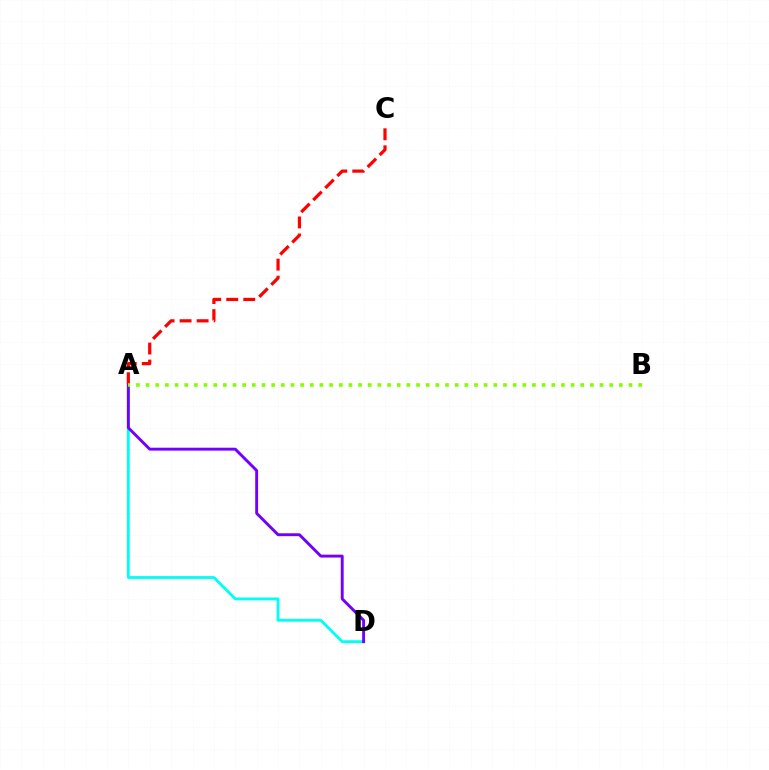{('A', 'D'): [{'color': '#00fff6', 'line_style': 'solid', 'thickness': 2.04}, {'color': '#7200ff', 'line_style': 'solid', 'thickness': 2.09}], ('A', 'C'): [{'color': '#ff0000', 'line_style': 'dashed', 'thickness': 2.31}], ('A', 'B'): [{'color': '#84ff00', 'line_style': 'dotted', 'thickness': 2.62}]}